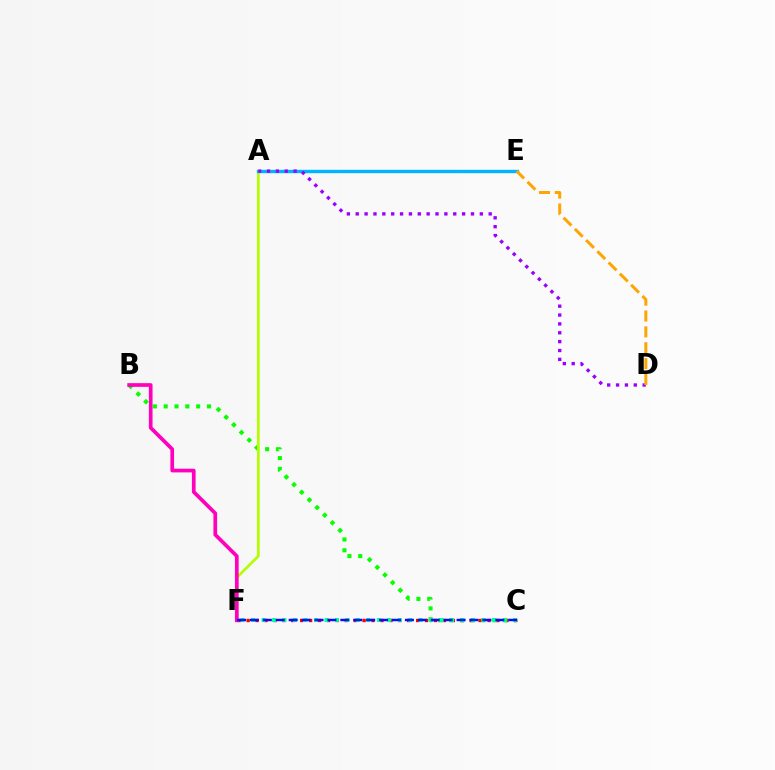{('C', 'F'): [{'color': '#ff0000', 'line_style': 'dotted', 'thickness': 2.42}, {'color': '#00ff9d', 'line_style': 'dotted', 'thickness': 2.85}, {'color': '#0010ff', 'line_style': 'dashed', 'thickness': 1.75}], ('B', 'C'): [{'color': '#08ff00', 'line_style': 'dotted', 'thickness': 2.94}], ('A', 'F'): [{'color': '#b3ff00', 'line_style': 'solid', 'thickness': 1.96}], ('B', 'F'): [{'color': '#ff00bd', 'line_style': 'solid', 'thickness': 2.66}], ('A', 'E'): [{'color': '#00b5ff', 'line_style': 'solid', 'thickness': 2.43}], ('A', 'D'): [{'color': '#9b00ff', 'line_style': 'dotted', 'thickness': 2.41}], ('D', 'E'): [{'color': '#ffa500', 'line_style': 'dashed', 'thickness': 2.16}]}